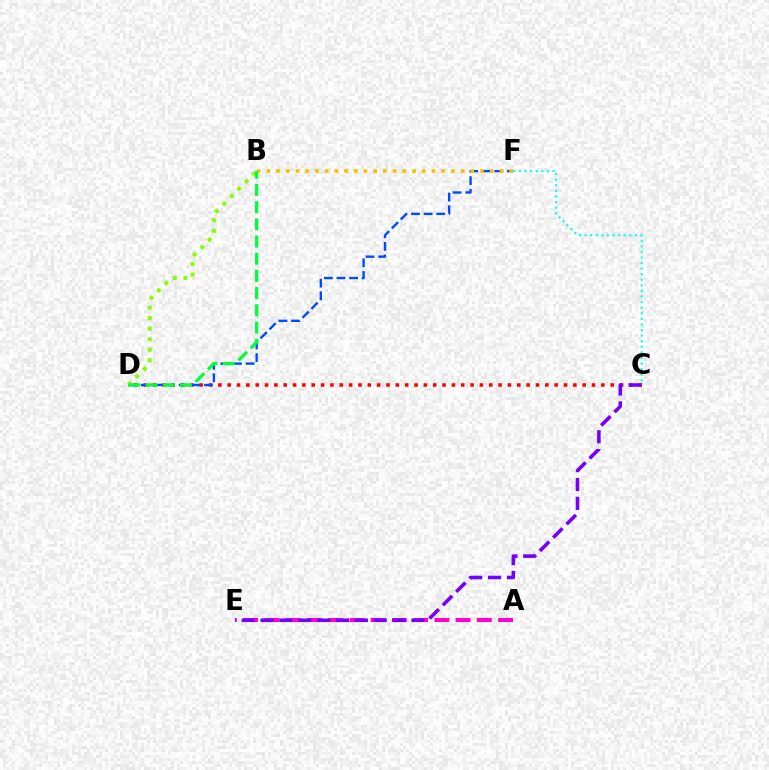{('A', 'E'): [{'color': '#ff00cf', 'line_style': 'dashed', 'thickness': 2.89}], ('C', 'D'): [{'color': '#ff0000', 'line_style': 'dotted', 'thickness': 2.54}], ('D', 'F'): [{'color': '#004bff', 'line_style': 'dashed', 'thickness': 1.71}], ('C', 'E'): [{'color': '#7200ff', 'line_style': 'dashed', 'thickness': 2.56}], ('B', 'F'): [{'color': '#ffbd00', 'line_style': 'dotted', 'thickness': 2.64}], ('B', 'D'): [{'color': '#84ff00', 'line_style': 'dotted', 'thickness': 2.86}, {'color': '#00ff39', 'line_style': 'dashed', 'thickness': 2.34}], ('C', 'F'): [{'color': '#00fff6', 'line_style': 'dotted', 'thickness': 1.52}]}